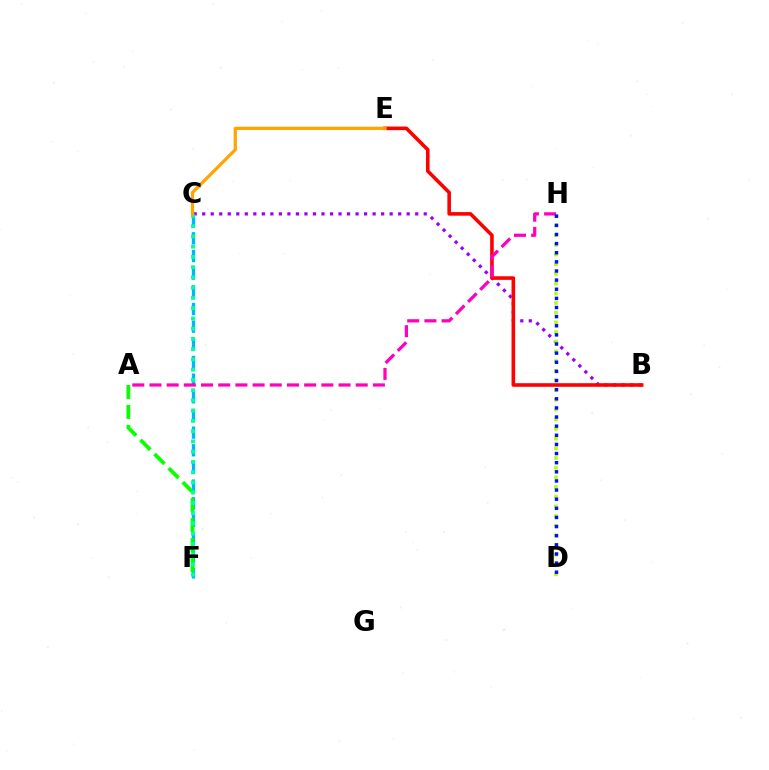{('C', 'F'): [{'color': '#00b5ff', 'line_style': 'dashed', 'thickness': 2.4}, {'color': '#00ff9d', 'line_style': 'dotted', 'thickness': 2.78}], ('B', 'C'): [{'color': '#9b00ff', 'line_style': 'dotted', 'thickness': 2.32}], ('D', 'H'): [{'color': '#b3ff00', 'line_style': 'dotted', 'thickness': 2.63}, {'color': '#0010ff', 'line_style': 'dotted', 'thickness': 2.48}], ('A', 'F'): [{'color': '#08ff00', 'line_style': 'dashed', 'thickness': 2.71}], ('B', 'E'): [{'color': '#ff0000', 'line_style': 'solid', 'thickness': 2.59}], ('A', 'H'): [{'color': '#ff00bd', 'line_style': 'dashed', 'thickness': 2.33}], ('C', 'E'): [{'color': '#ffa500', 'line_style': 'solid', 'thickness': 2.35}]}